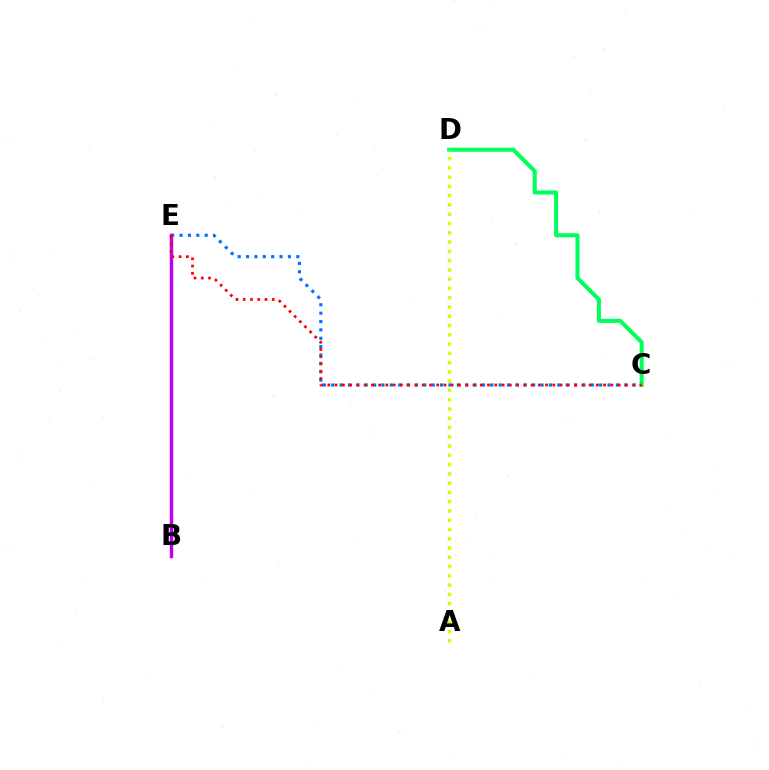{('C', 'E'): [{'color': '#0074ff', 'line_style': 'dotted', 'thickness': 2.28}, {'color': '#ff0000', 'line_style': 'dotted', 'thickness': 1.97}], ('C', 'D'): [{'color': '#00ff5c', 'line_style': 'solid', 'thickness': 2.92}], ('A', 'D'): [{'color': '#d1ff00', 'line_style': 'dotted', 'thickness': 2.52}], ('B', 'E'): [{'color': '#b900ff', 'line_style': 'solid', 'thickness': 2.46}]}